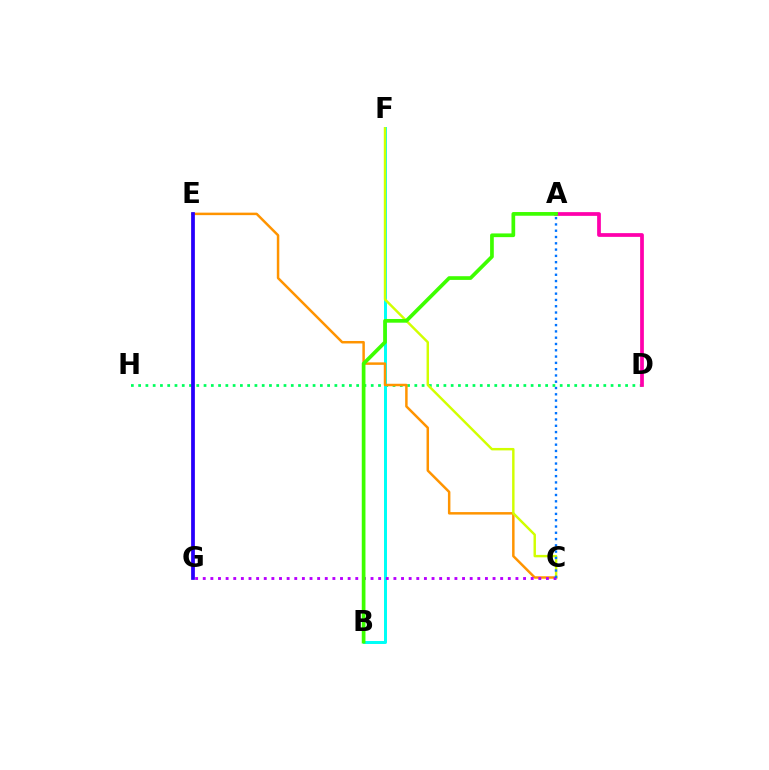{('D', 'H'): [{'color': '#00ff5c', 'line_style': 'dotted', 'thickness': 1.97}], ('B', 'F'): [{'color': '#00fff6', 'line_style': 'solid', 'thickness': 2.15}], ('C', 'E'): [{'color': '#ff9400', 'line_style': 'solid', 'thickness': 1.79}], ('E', 'G'): [{'color': '#ff0000', 'line_style': 'solid', 'thickness': 1.8}, {'color': '#2500ff', 'line_style': 'solid', 'thickness': 2.65}], ('C', 'F'): [{'color': '#d1ff00', 'line_style': 'solid', 'thickness': 1.75}], ('C', 'G'): [{'color': '#b900ff', 'line_style': 'dotted', 'thickness': 2.07}], ('A', 'D'): [{'color': '#ff00ac', 'line_style': 'solid', 'thickness': 2.69}], ('A', 'C'): [{'color': '#0074ff', 'line_style': 'dotted', 'thickness': 1.71}], ('A', 'B'): [{'color': '#3dff00', 'line_style': 'solid', 'thickness': 2.67}]}